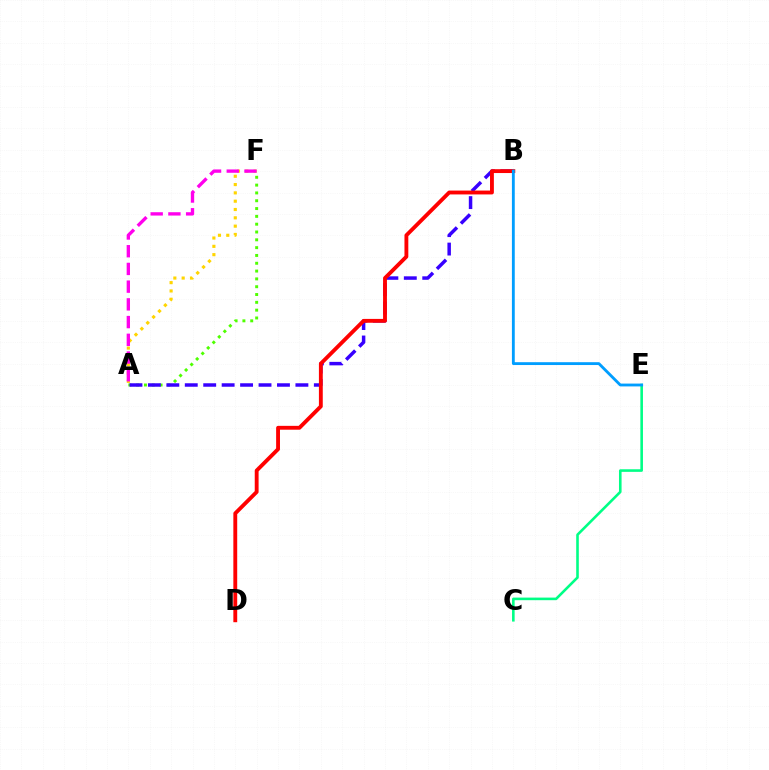{('A', 'F'): [{'color': '#4fff00', 'line_style': 'dotted', 'thickness': 2.12}, {'color': '#ffd500', 'line_style': 'dotted', 'thickness': 2.26}, {'color': '#ff00ed', 'line_style': 'dashed', 'thickness': 2.41}], ('A', 'B'): [{'color': '#3700ff', 'line_style': 'dashed', 'thickness': 2.5}], ('C', 'E'): [{'color': '#00ff86', 'line_style': 'solid', 'thickness': 1.87}], ('B', 'D'): [{'color': '#ff0000', 'line_style': 'solid', 'thickness': 2.78}], ('B', 'E'): [{'color': '#009eff', 'line_style': 'solid', 'thickness': 2.04}]}